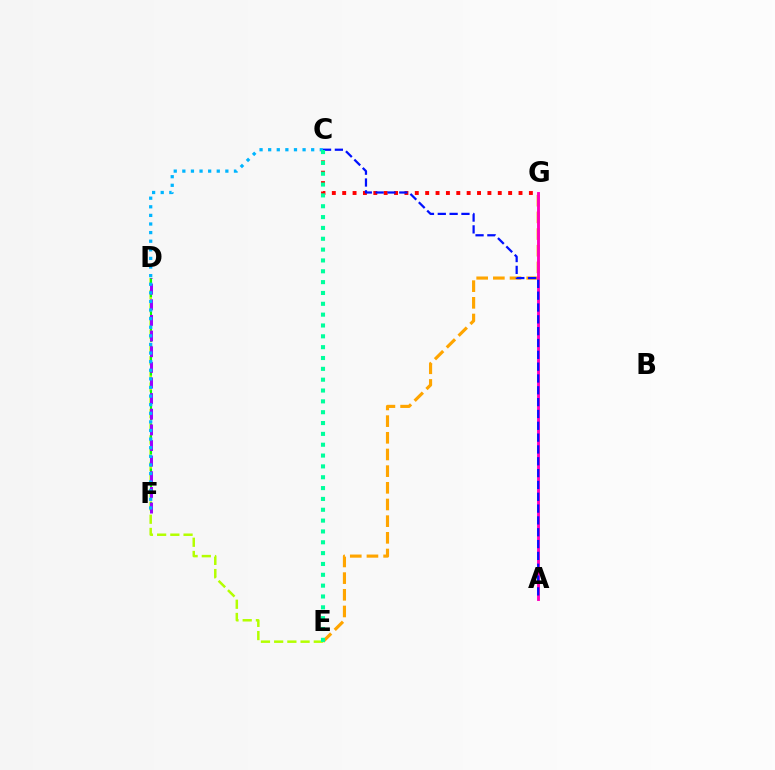{('D', 'E'): [{'color': '#b3ff00', 'line_style': 'dashed', 'thickness': 1.79}], ('D', 'F'): [{'color': '#08ff00', 'line_style': 'dashed', 'thickness': 1.52}, {'color': '#9b00ff', 'line_style': 'dashed', 'thickness': 2.12}], ('E', 'G'): [{'color': '#ffa500', 'line_style': 'dashed', 'thickness': 2.26}], ('C', 'G'): [{'color': '#ff0000', 'line_style': 'dotted', 'thickness': 2.82}], ('C', 'F'): [{'color': '#00b5ff', 'line_style': 'dotted', 'thickness': 2.34}], ('A', 'G'): [{'color': '#ff00bd', 'line_style': 'solid', 'thickness': 2.08}], ('A', 'C'): [{'color': '#0010ff', 'line_style': 'dashed', 'thickness': 1.61}], ('C', 'E'): [{'color': '#00ff9d', 'line_style': 'dotted', 'thickness': 2.95}]}